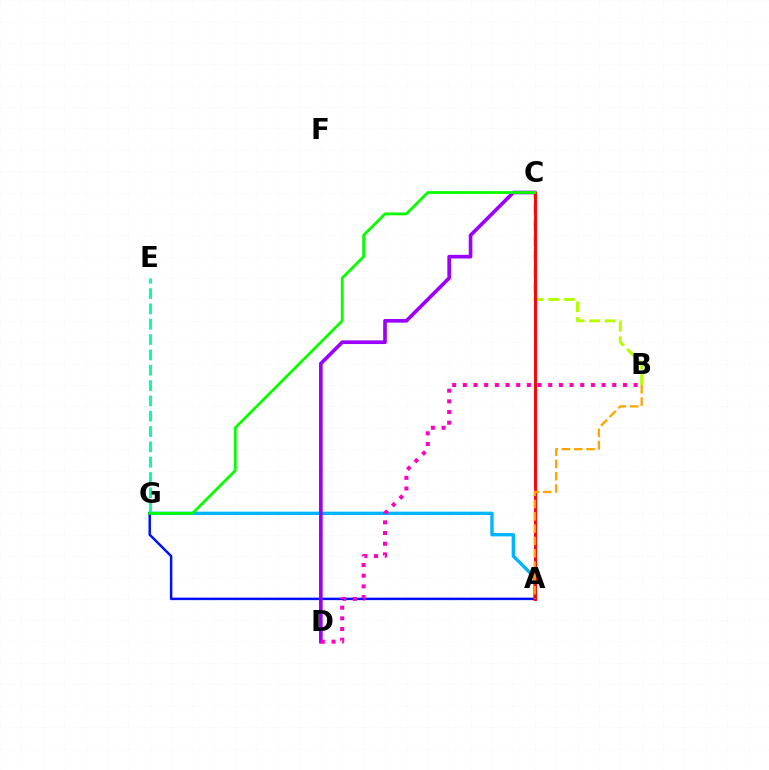{('B', 'C'): [{'color': '#b3ff00', 'line_style': 'dashed', 'thickness': 2.11}], ('A', 'G'): [{'color': '#00b5ff', 'line_style': 'solid', 'thickness': 2.41}, {'color': '#0010ff', 'line_style': 'solid', 'thickness': 1.78}], ('C', 'D'): [{'color': '#9b00ff', 'line_style': 'solid', 'thickness': 2.62}], ('E', 'G'): [{'color': '#00ff9d', 'line_style': 'dashed', 'thickness': 2.08}], ('A', 'C'): [{'color': '#ff0000', 'line_style': 'solid', 'thickness': 2.09}], ('A', 'B'): [{'color': '#ffa500', 'line_style': 'dashed', 'thickness': 1.67}], ('B', 'D'): [{'color': '#ff00bd', 'line_style': 'dotted', 'thickness': 2.9}], ('C', 'G'): [{'color': '#08ff00', 'line_style': 'solid', 'thickness': 2.02}]}